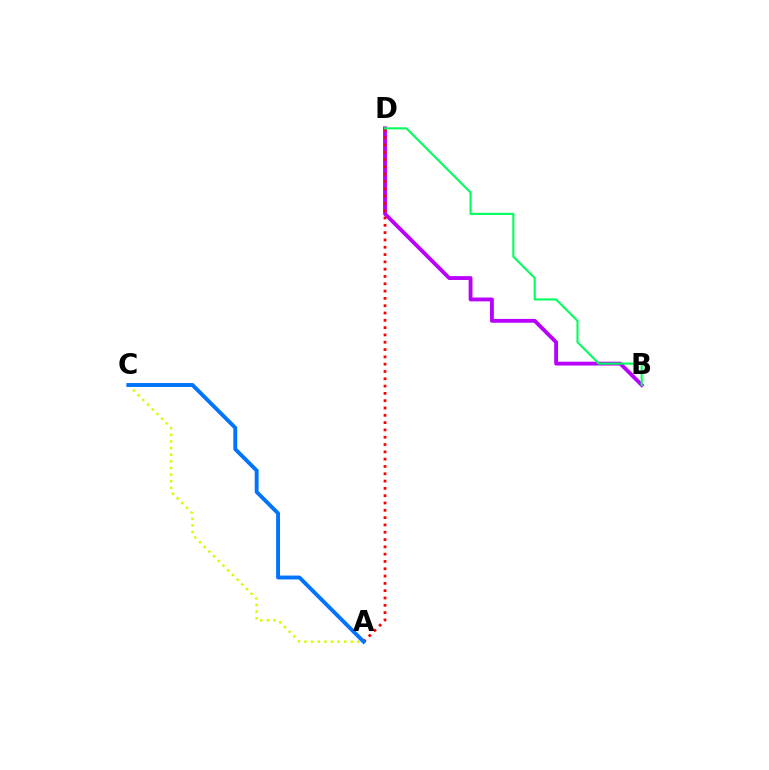{('B', 'D'): [{'color': '#b900ff', 'line_style': 'solid', 'thickness': 2.76}, {'color': '#00ff5c', 'line_style': 'solid', 'thickness': 1.5}], ('A', 'C'): [{'color': '#d1ff00', 'line_style': 'dotted', 'thickness': 1.8}, {'color': '#0074ff', 'line_style': 'solid', 'thickness': 2.8}], ('A', 'D'): [{'color': '#ff0000', 'line_style': 'dotted', 'thickness': 1.99}]}